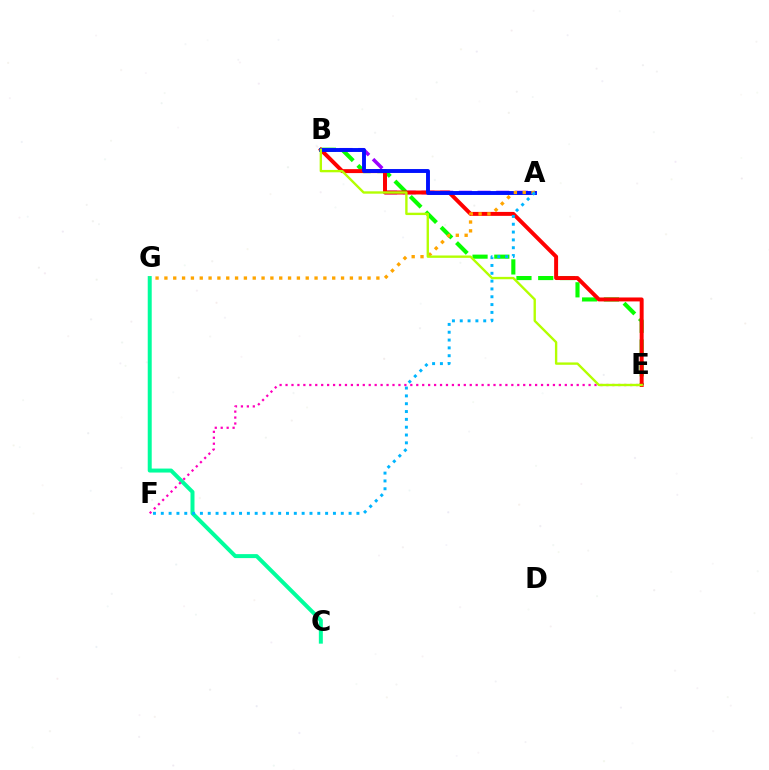{('A', 'B'): [{'color': '#9b00ff', 'line_style': 'dashed', 'thickness': 2.54}, {'color': '#0010ff', 'line_style': 'solid', 'thickness': 2.81}], ('C', 'G'): [{'color': '#00ff9d', 'line_style': 'solid', 'thickness': 2.87}], ('B', 'E'): [{'color': '#08ff00', 'line_style': 'dashed', 'thickness': 2.96}, {'color': '#ff0000', 'line_style': 'solid', 'thickness': 2.84}, {'color': '#b3ff00', 'line_style': 'solid', 'thickness': 1.71}], ('E', 'F'): [{'color': '#ff00bd', 'line_style': 'dotted', 'thickness': 1.61}], ('A', 'G'): [{'color': '#ffa500', 'line_style': 'dotted', 'thickness': 2.4}], ('A', 'F'): [{'color': '#00b5ff', 'line_style': 'dotted', 'thickness': 2.13}]}